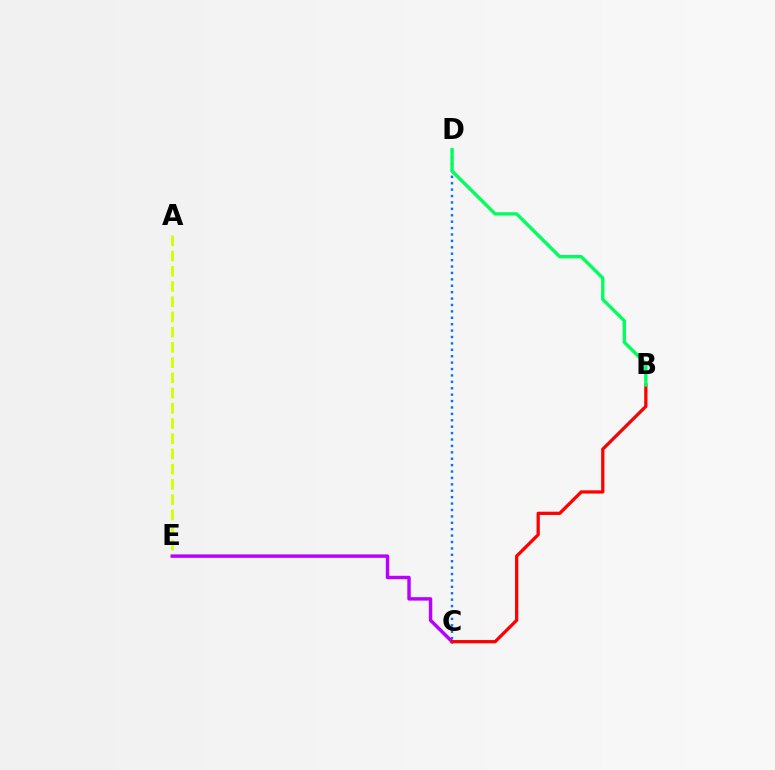{('A', 'E'): [{'color': '#d1ff00', 'line_style': 'dashed', 'thickness': 2.07}], ('C', 'D'): [{'color': '#0074ff', 'line_style': 'dotted', 'thickness': 1.74}], ('C', 'E'): [{'color': '#b900ff', 'line_style': 'solid', 'thickness': 2.47}], ('B', 'C'): [{'color': '#ff0000', 'line_style': 'solid', 'thickness': 2.34}], ('B', 'D'): [{'color': '#00ff5c', 'line_style': 'solid', 'thickness': 2.42}]}